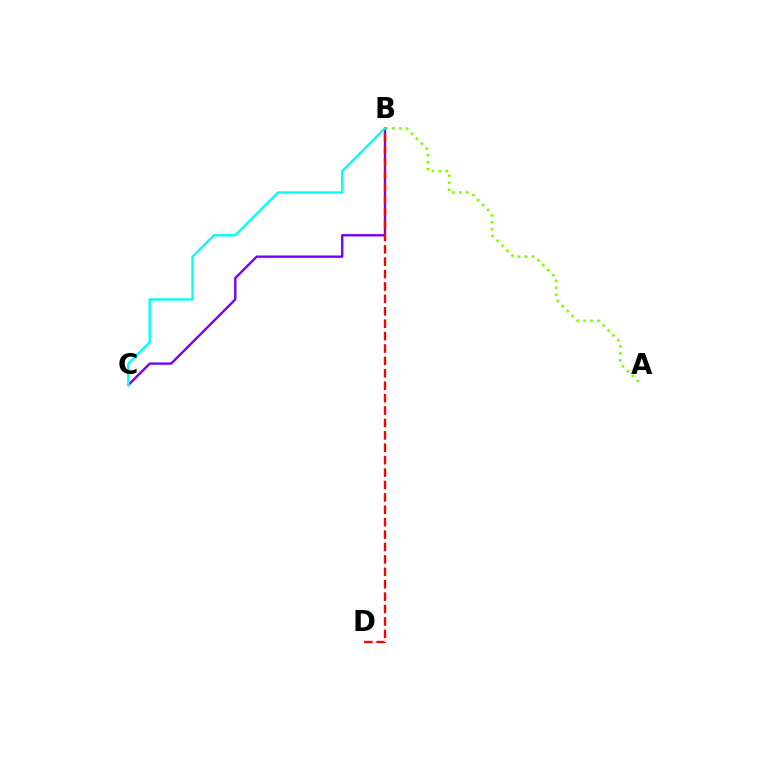{('A', 'B'): [{'color': '#84ff00', 'line_style': 'dotted', 'thickness': 1.9}], ('B', 'C'): [{'color': '#7200ff', 'line_style': 'solid', 'thickness': 1.7}, {'color': '#00fff6', 'line_style': 'solid', 'thickness': 1.71}], ('B', 'D'): [{'color': '#ff0000', 'line_style': 'dashed', 'thickness': 1.69}]}